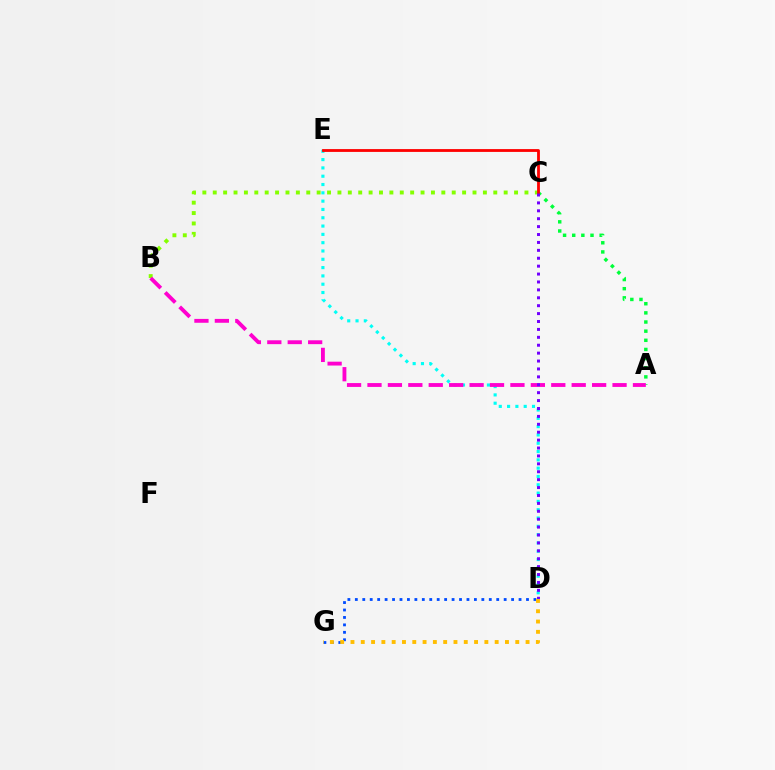{('D', 'E'): [{'color': '#00fff6', 'line_style': 'dotted', 'thickness': 2.26}], ('B', 'C'): [{'color': '#84ff00', 'line_style': 'dotted', 'thickness': 2.82}], ('A', 'C'): [{'color': '#00ff39', 'line_style': 'dotted', 'thickness': 2.48}], ('A', 'B'): [{'color': '#ff00cf', 'line_style': 'dashed', 'thickness': 2.77}], ('D', 'G'): [{'color': '#004bff', 'line_style': 'dotted', 'thickness': 2.02}, {'color': '#ffbd00', 'line_style': 'dotted', 'thickness': 2.8}], ('C', 'E'): [{'color': '#ff0000', 'line_style': 'solid', 'thickness': 2.02}], ('C', 'D'): [{'color': '#7200ff', 'line_style': 'dotted', 'thickness': 2.15}]}